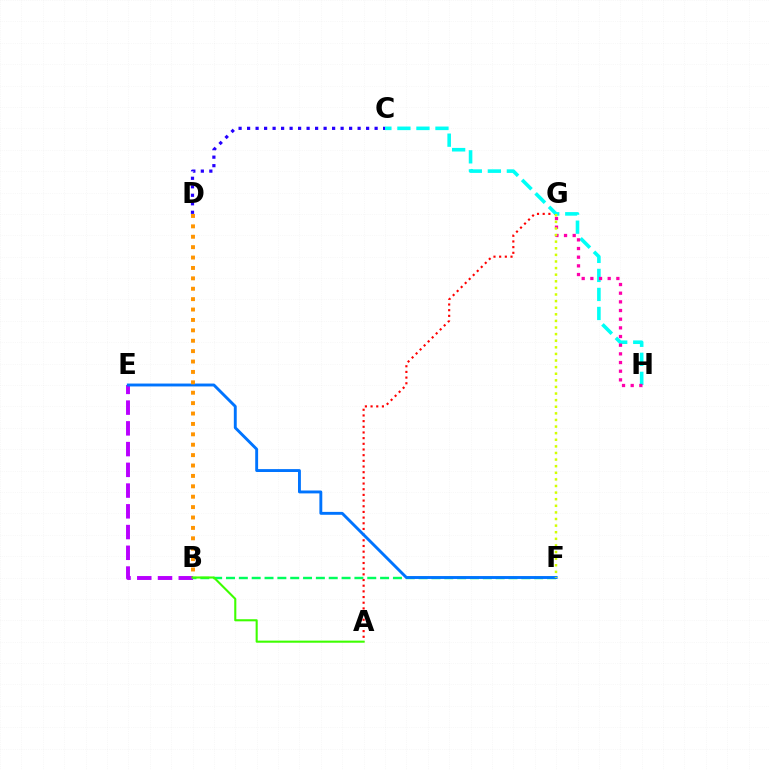{('A', 'G'): [{'color': '#ff0000', 'line_style': 'dotted', 'thickness': 1.54}], ('C', 'H'): [{'color': '#00fff6', 'line_style': 'dashed', 'thickness': 2.58}], ('B', 'F'): [{'color': '#00ff5c', 'line_style': 'dashed', 'thickness': 1.74}], ('B', 'E'): [{'color': '#b900ff', 'line_style': 'dashed', 'thickness': 2.82}], ('E', 'F'): [{'color': '#0074ff', 'line_style': 'solid', 'thickness': 2.09}], ('G', 'H'): [{'color': '#ff00ac', 'line_style': 'dotted', 'thickness': 2.35}], ('A', 'B'): [{'color': '#3dff00', 'line_style': 'solid', 'thickness': 1.51}], ('F', 'G'): [{'color': '#d1ff00', 'line_style': 'dotted', 'thickness': 1.79}], ('B', 'D'): [{'color': '#ff9400', 'line_style': 'dotted', 'thickness': 2.83}], ('C', 'D'): [{'color': '#2500ff', 'line_style': 'dotted', 'thickness': 2.31}]}